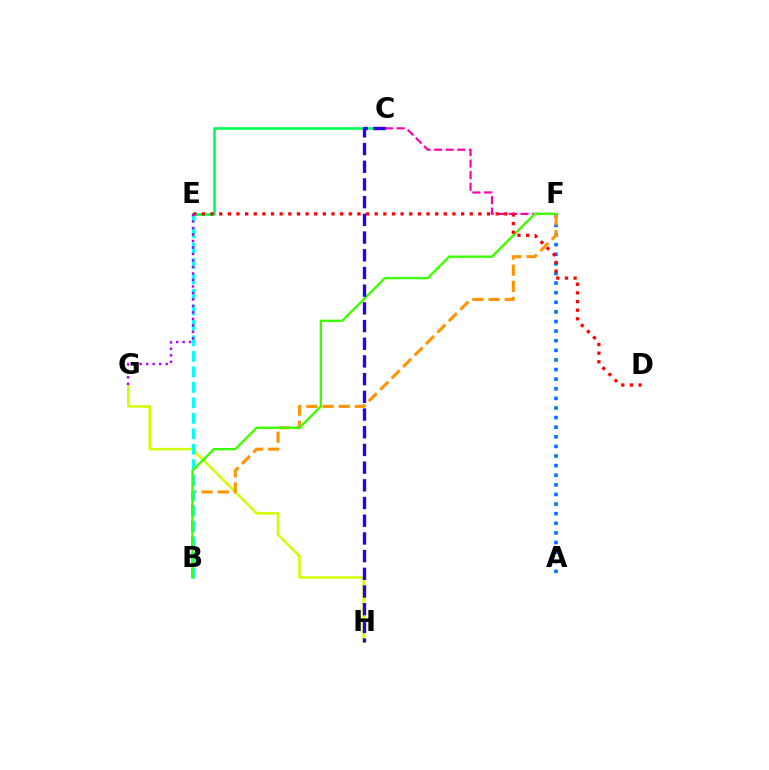{('G', 'H'): [{'color': '#d1ff00', 'line_style': 'solid', 'thickness': 1.84}], ('A', 'F'): [{'color': '#0074ff', 'line_style': 'dotted', 'thickness': 2.61}], ('C', 'E'): [{'color': '#00ff5c', 'line_style': 'solid', 'thickness': 1.9}], ('C', 'F'): [{'color': '#ff00ac', 'line_style': 'dashed', 'thickness': 1.57}], ('B', 'F'): [{'color': '#ff9400', 'line_style': 'dashed', 'thickness': 2.2}, {'color': '#3dff00', 'line_style': 'solid', 'thickness': 1.7}], ('B', 'E'): [{'color': '#00fff6', 'line_style': 'dashed', 'thickness': 2.1}], ('D', 'E'): [{'color': '#ff0000', 'line_style': 'dotted', 'thickness': 2.35}], ('E', 'G'): [{'color': '#b900ff', 'line_style': 'dotted', 'thickness': 1.76}], ('C', 'H'): [{'color': '#2500ff', 'line_style': 'dashed', 'thickness': 2.4}]}